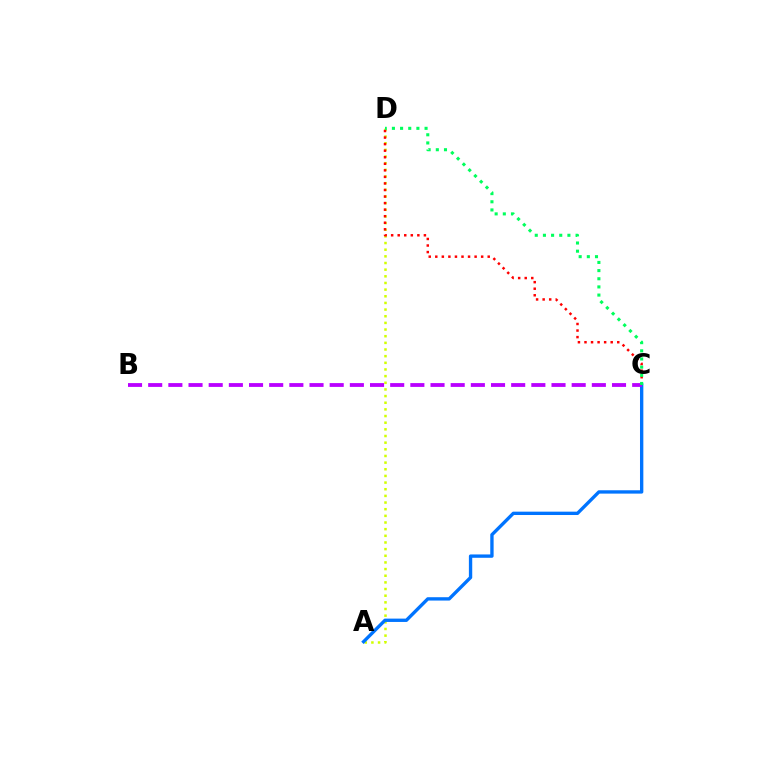{('A', 'D'): [{'color': '#d1ff00', 'line_style': 'dotted', 'thickness': 1.81}], ('A', 'C'): [{'color': '#0074ff', 'line_style': 'solid', 'thickness': 2.41}], ('C', 'D'): [{'color': '#ff0000', 'line_style': 'dotted', 'thickness': 1.78}, {'color': '#00ff5c', 'line_style': 'dotted', 'thickness': 2.22}], ('B', 'C'): [{'color': '#b900ff', 'line_style': 'dashed', 'thickness': 2.74}]}